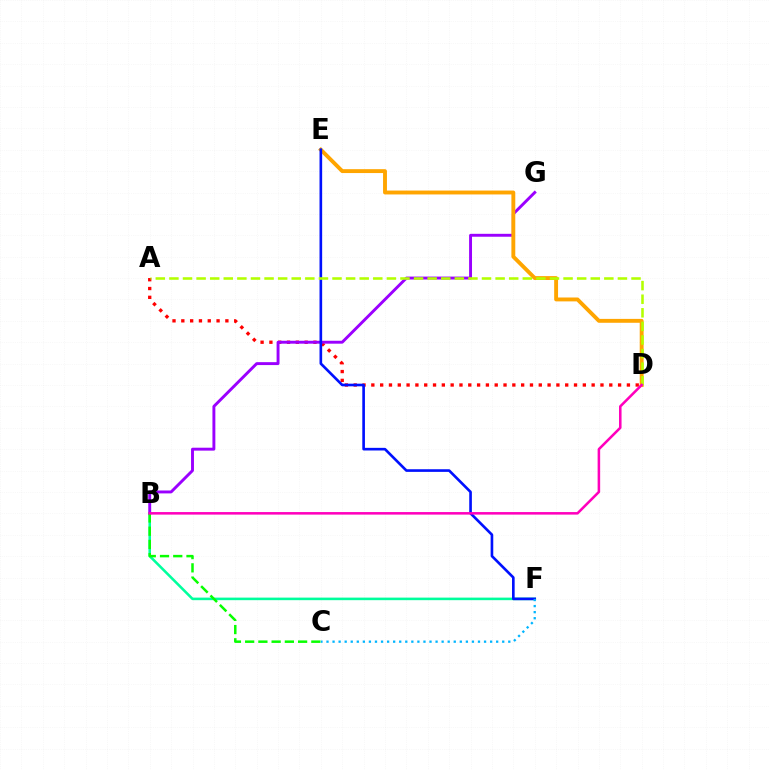{('B', 'F'): [{'color': '#00ff9d', 'line_style': 'solid', 'thickness': 1.85}], ('A', 'D'): [{'color': '#ff0000', 'line_style': 'dotted', 'thickness': 2.39}, {'color': '#b3ff00', 'line_style': 'dashed', 'thickness': 1.85}], ('B', 'G'): [{'color': '#9b00ff', 'line_style': 'solid', 'thickness': 2.1}], ('D', 'E'): [{'color': '#ffa500', 'line_style': 'solid', 'thickness': 2.8}], ('B', 'C'): [{'color': '#08ff00', 'line_style': 'dashed', 'thickness': 1.8}], ('E', 'F'): [{'color': '#0010ff', 'line_style': 'solid', 'thickness': 1.9}], ('C', 'F'): [{'color': '#00b5ff', 'line_style': 'dotted', 'thickness': 1.65}], ('B', 'D'): [{'color': '#ff00bd', 'line_style': 'solid', 'thickness': 1.83}]}